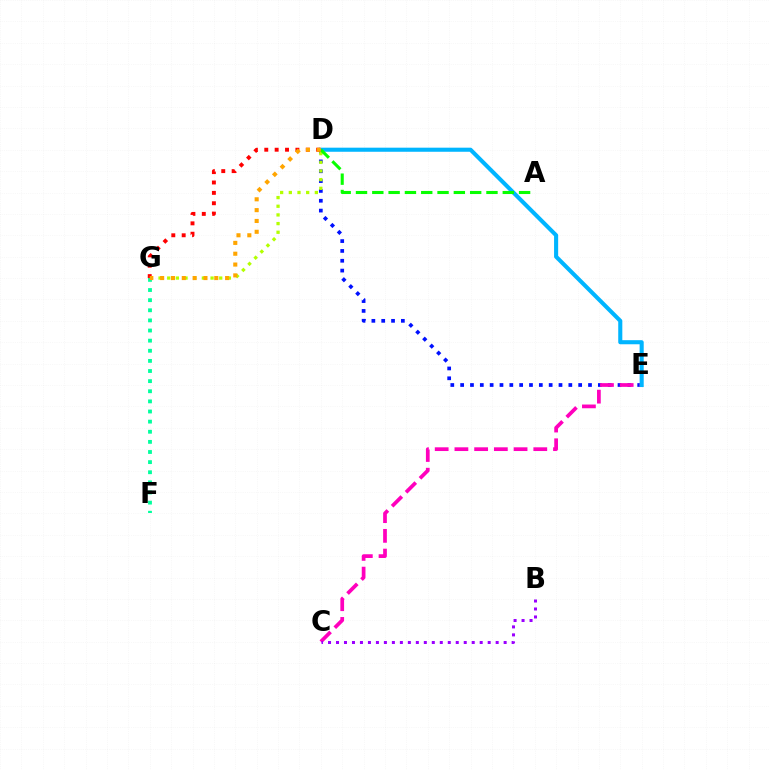{('D', 'E'): [{'color': '#0010ff', 'line_style': 'dotted', 'thickness': 2.67}, {'color': '#00b5ff', 'line_style': 'solid', 'thickness': 2.94}], ('D', 'G'): [{'color': '#b3ff00', 'line_style': 'dotted', 'thickness': 2.36}, {'color': '#ff0000', 'line_style': 'dotted', 'thickness': 2.82}, {'color': '#ffa500', 'line_style': 'dotted', 'thickness': 2.94}], ('C', 'E'): [{'color': '#ff00bd', 'line_style': 'dashed', 'thickness': 2.68}], ('F', 'G'): [{'color': '#00ff9d', 'line_style': 'dotted', 'thickness': 2.75}], ('B', 'C'): [{'color': '#9b00ff', 'line_style': 'dotted', 'thickness': 2.17}], ('A', 'D'): [{'color': '#08ff00', 'line_style': 'dashed', 'thickness': 2.22}]}